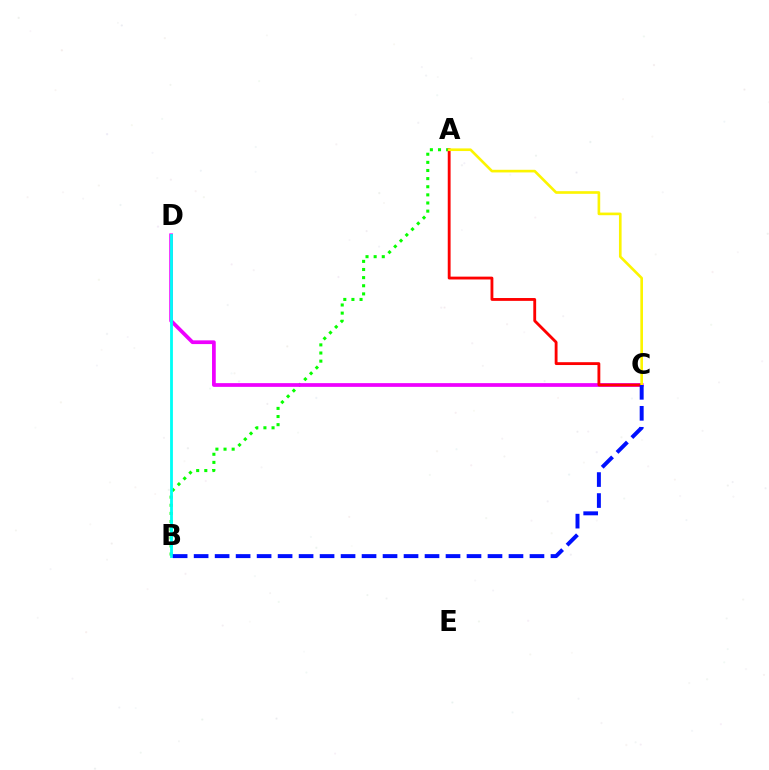{('A', 'B'): [{'color': '#08ff00', 'line_style': 'dotted', 'thickness': 2.21}], ('C', 'D'): [{'color': '#ee00ff', 'line_style': 'solid', 'thickness': 2.68}], ('A', 'C'): [{'color': '#ff0000', 'line_style': 'solid', 'thickness': 2.05}, {'color': '#fcf500', 'line_style': 'solid', 'thickness': 1.9}], ('B', 'D'): [{'color': '#00fff6', 'line_style': 'solid', 'thickness': 2.02}], ('B', 'C'): [{'color': '#0010ff', 'line_style': 'dashed', 'thickness': 2.85}]}